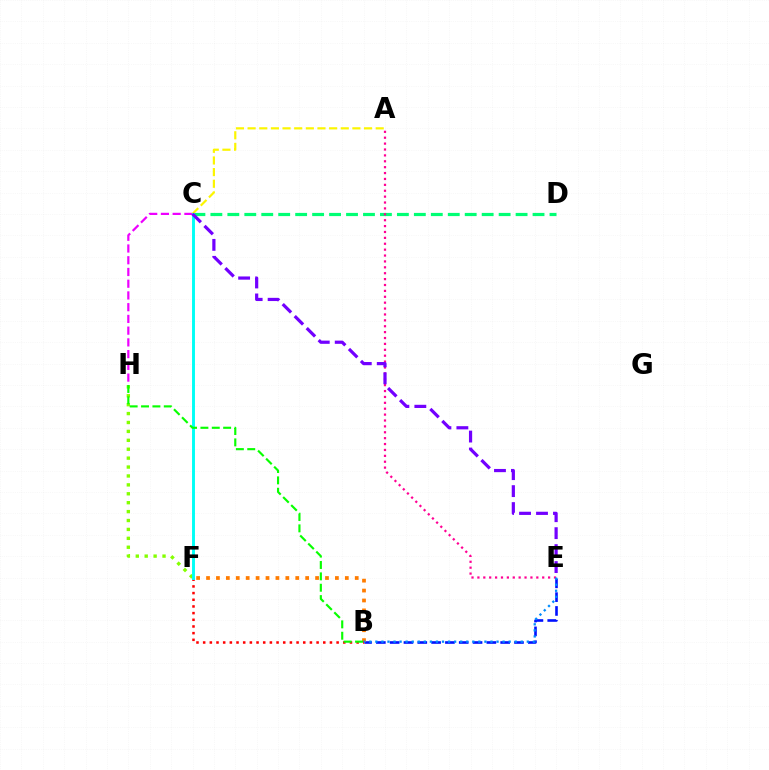{('C', 'H'): [{'color': '#ee00ff', 'line_style': 'dashed', 'thickness': 1.59}], ('B', 'E'): [{'color': '#0010ff', 'line_style': 'dashed', 'thickness': 1.88}, {'color': '#008cff', 'line_style': 'dotted', 'thickness': 1.65}], ('F', 'H'): [{'color': '#84ff00', 'line_style': 'dotted', 'thickness': 2.42}], ('B', 'F'): [{'color': '#ff7c00', 'line_style': 'dotted', 'thickness': 2.69}, {'color': '#ff0000', 'line_style': 'dotted', 'thickness': 1.81}], ('A', 'C'): [{'color': '#fcf500', 'line_style': 'dashed', 'thickness': 1.58}], ('C', 'D'): [{'color': '#00ff74', 'line_style': 'dashed', 'thickness': 2.3}], ('C', 'F'): [{'color': '#00fff6', 'line_style': 'solid', 'thickness': 2.11}], ('A', 'E'): [{'color': '#ff0094', 'line_style': 'dotted', 'thickness': 1.6}], ('C', 'E'): [{'color': '#7200ff', 'line_style': 'dashed', 'thickness': 2.3}], ('B', 'H'): [{'color': '#08ff00', 'line_style': 'dashed', 'thickness': 1.54}]}